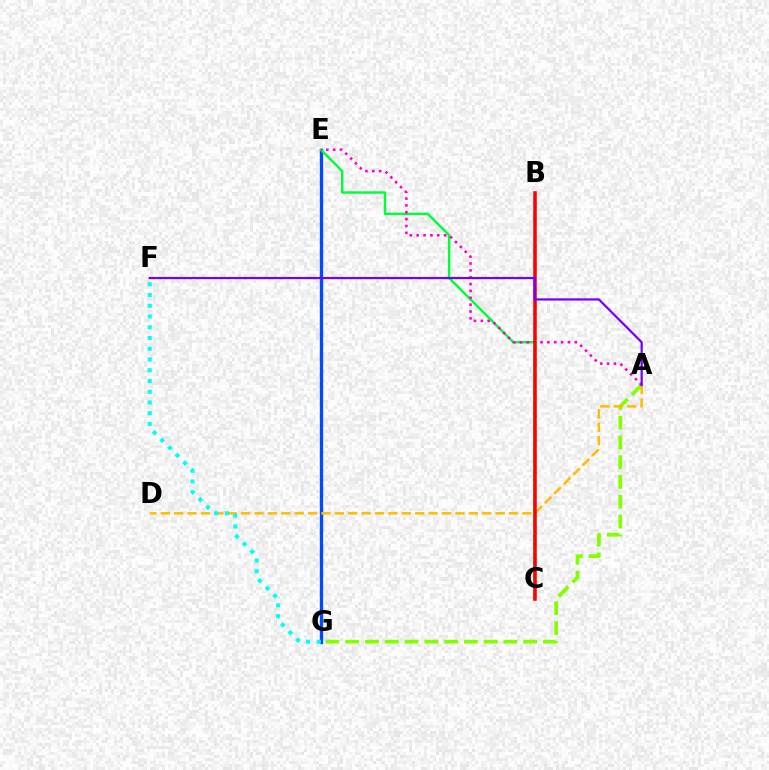{('E', 'G'): [{'color': '#004bff', 'line_style': 'solid', 'thickness': 2.39}], ('C', 'E'): [{'color': '#00ff39', 'line_style': 'solid', 'thickness': 1.75}], ('A', 'G'): [{'color': '#84ff00', 'line_style': 'dashed', 'thickness': 2.69}], ('A', 'E'): [{'color': '#ff00cf', 'line_style': 'dotted', 'thickness': 1.86}], ('A', 'D'): [{'color': '#ffbd00', 'line_style': 'dashed', 'thickness': 1.82}], ('B', 'C'): [{'color': '#ff0000', 'line_style': 'solid', 'thickness': 2.57}], ('A', 'F'): [{'color': '#7200ff', 'line_style': 'solid', 'thickness': 1.59}], ('F', 'G'): [{'color': '#00fff6', 'line_style': 'dotted', 'thickness': 2.92}]}